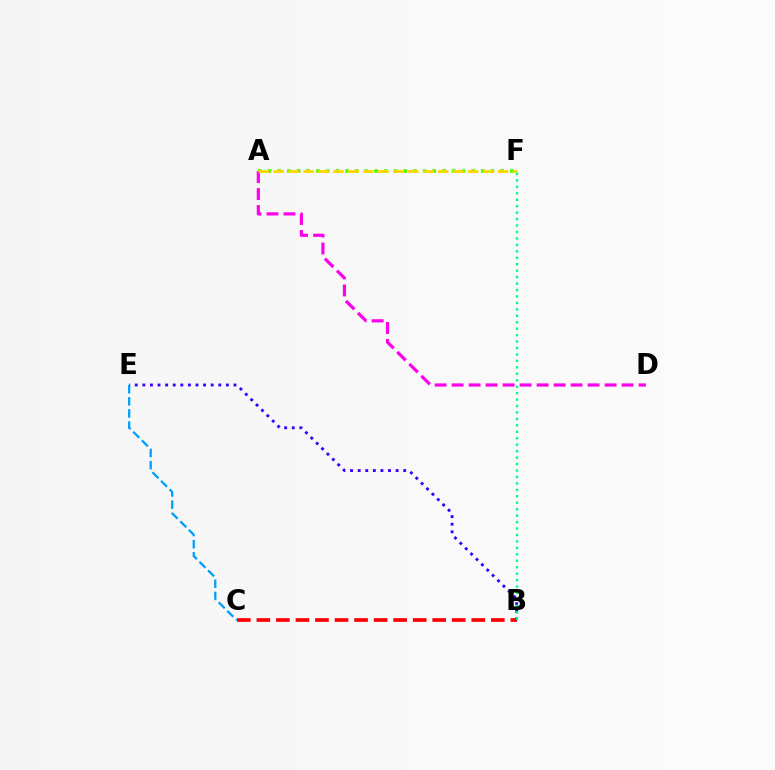{('A', 'F'): [{'color': '#4fff00', 'line_style': 'dotted', 'thickness': 2.63}, {'color': '#ffd500', 'line_style': 'dashed', 'thickness': 2.03}], ('A', 'D'): [{'color': '#ff00ed', 'line_style': 'dashed', 'thickness': 2.31}], ('B', 'C'): [{'color': '#ff0000', 'line_style': 'dashed', 'thickness': 2.65}], ('B', 'E'): [{'color': '#3700ff', 'line_style': 'dotted', 'thickness': 2.06}], ('B', 'F'): [{'color': '#00ff86', 'line_style': 'dotted', 'thickness': 1.75}], ('C', 'E'): [{'color': '#009eff', 'line_style': 'dashed', 'thickness': 1.65}]}